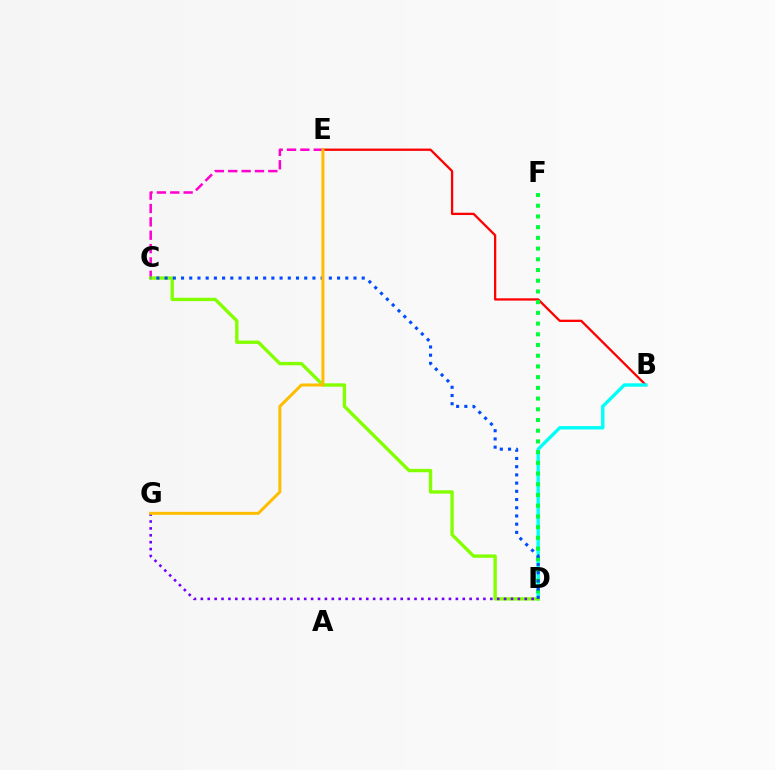{('B', 'E'): [{'color': '#ff0000', 'line_style': 'solid', 'thickness': 1.65}], ('B', 'D'): [{'color': '#00fff6', 'line_style': 'solid', 'thickness': 2.43}], ('D', 'F'): [{'color': '#00ff39', 'line_style': 'dotted', 'thickness': 2.91}], ('C', 'E'): [{'color': '#ff00cf', 'line_style': 'dashed', 'thickness': 1.82}], ('C', 'D'): [{'color': '#84ff00', 'line_style': 'solid', 'thickness': 2.42}, {'color': '#004bff', 'line_style': 'dotted', 'thickness': 2.23}], ('D', 'G'): [{'color': '#7200ff', 'line_style': 'dotted', 'thickness': 1.87}], ('E', 'G'): [{'color': '#ffbd00', 'line_style': 'solid', 'thickness': 2.16}]}